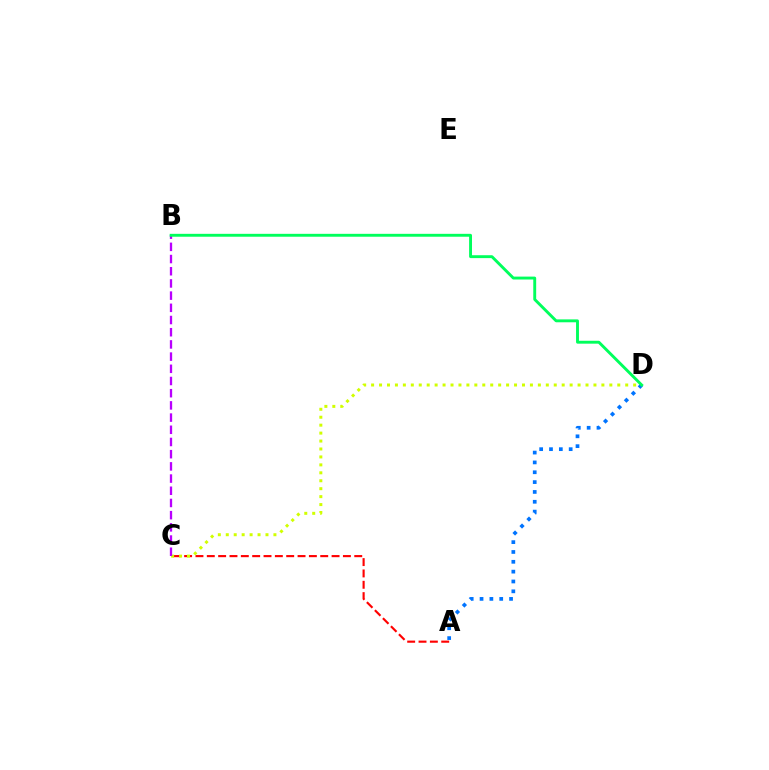{('A', 'C'): [{'color': '#ff0000', 'line_style': 'dashed', 'thickness': 1.54}], ('C', 'D'): [{'color': '#d1ff00', 'line_style': 'dotted', 'thickness': 2.16}], ('B', 'C'): [{'color': '#b900ff', 'line_style': 'dashed', 'thickness': 1.66}], ('A', 'D'): [{'color': '#0074ff', 'line_style': 'dotted', 'thickness': 2.67}], ('B', 'D'): [{'color': '#00ff5c', 'line_style': 'solid', 'thickness': 2.09}]}